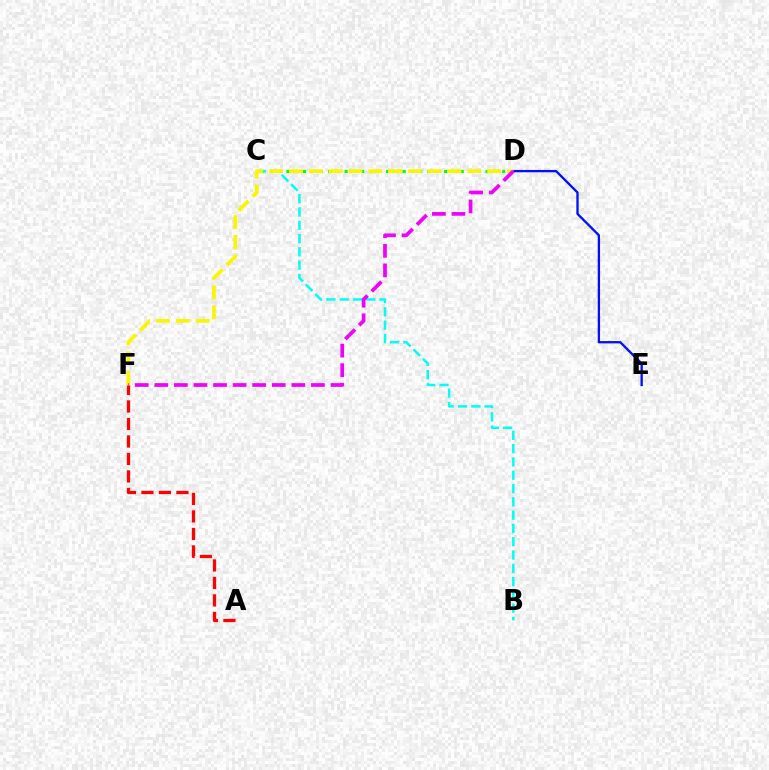{('C', 'D'): [{'color': '#08ff00', 'line_style': 'dotted', 'thickness': 2.25}], ('B', 'C'): [{'color': '#00fff6', 'line_style': 'dashed', 'thickness': 1.81}], ('D', 'E'): [{'color': '#0010ff', 'line_style': 'solid', 'thickness': 1.67}], ('D', 'F'): [{'color': '#fcf500', 'line_style': 'dashed', 'thickness': 2.69}, {'color': '#ee00ff', 'line_style': 'dashed', 'thickness': 2.66}], ('A', 'F'): [{'color': '#ff0000', 'line_style': 'dashed', 'thickness': 2.38}]}